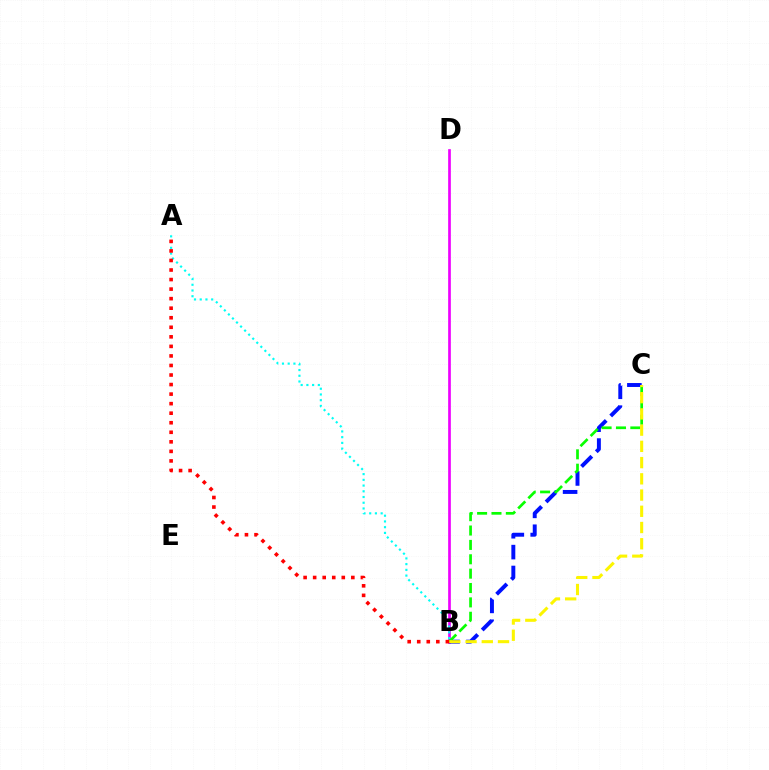{('B', 'D'): [{'color': '#ee00ff', 'line_style': 'solid', 'thickness': 1.93}], ('B', 'C'): [{'color': '#0010ff', 'line_style': 'dashed', 'thickness': 2.84}, {'color': '#08ff00', 'line_style': 'dashed', 'thickness': 1.95}, {'color': '#fcf500', 'line_style': 'dashed', 'thickness': 2.2}], ('A', 'B'): [{'color': '#00fff6', 'line_style': 'dotted', 'thickness': 1.56}, {'color': '#ff0000', 'line_style': 'dotted', 'thickness': 2.59}]}